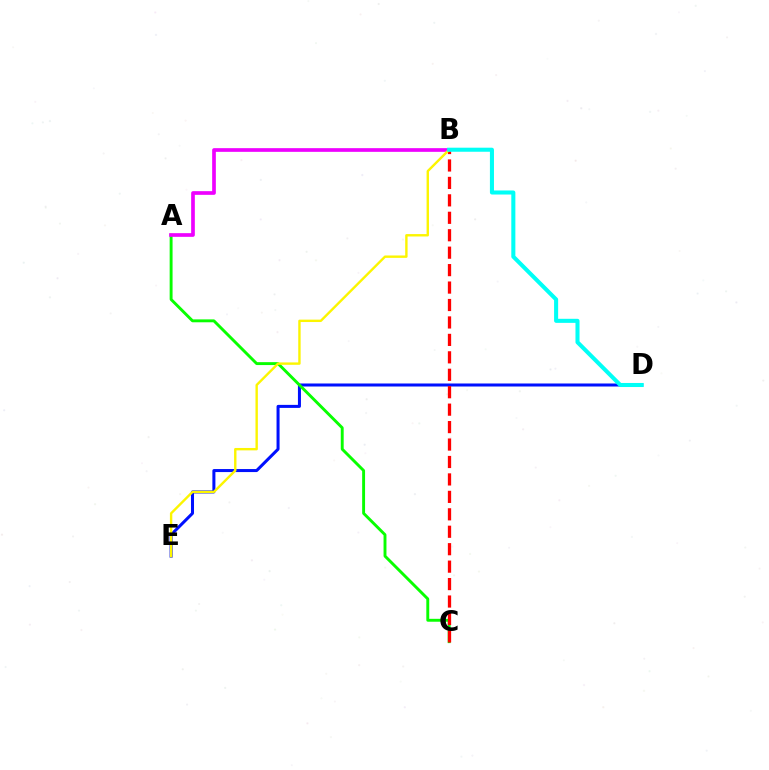{('D', 'E'): [{'color': '#0010ff', 'line_style': 'solid', 'thickness': 2.18}], ('A', 'C'): [{'color': '#08ff00', 'line_style': 'solid', 'thickness': 2.09}], ('B', 'C'): [{'color': '#ff0000', 'line_style': 'dashed', 'thickness': 2.37}], ('A', 'B'): [{'color': '#ee00ff', 'line_style': 'solid', 'thickness': 2.65}], ('B', 'E'): [{'color': '#fcf500', 'line_style': 'solid', 'thickness': 1.72}], ('B', 'D'): [{'color': '#00fff6', 'line_style': 'solid', 'thickness': 2.92}]}